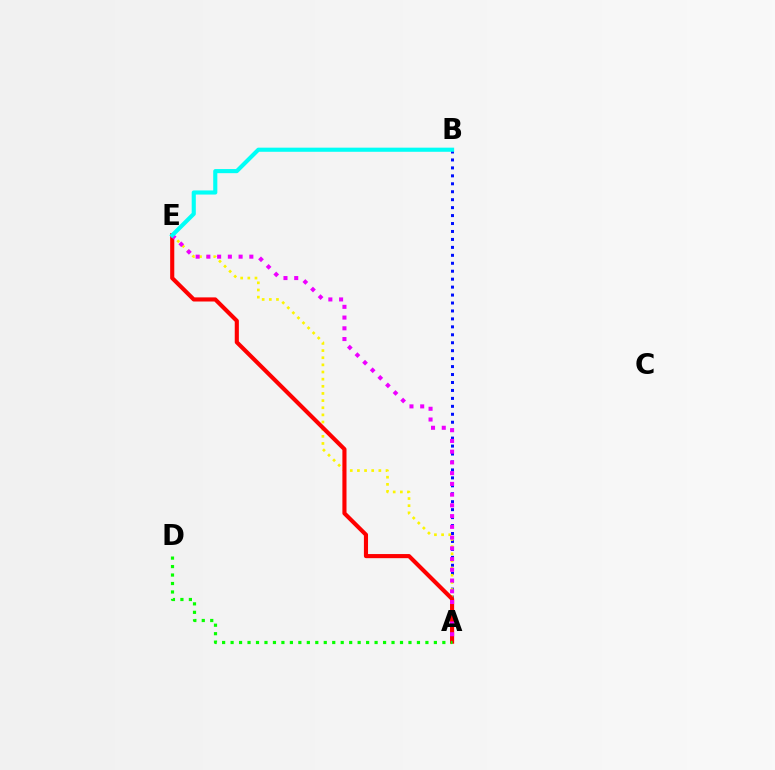{('A', 'B'): [{'color': '#0010ff', 'line_style': 'dotted', 'thickness': 2.16}], ('A', 'E'): [{'color': '#fcf500', 'line_style': 'dotted', 'thickness': 1.94}, {'color': '#ff0000', 'line_style': 'solid', 'thickness': 2.96}, {'color': '#ee00ff', 'line_style': 'dotted', 'thickness': 2.92}], ('A', 'D'): [{'color': '#08ff00', 'line_style': 'dotted', 'thickness': 2.3}], ('B', 'E'): [{'color': '#00fff6', 'line_style': 'solid', 'thickness': 2.97}]}